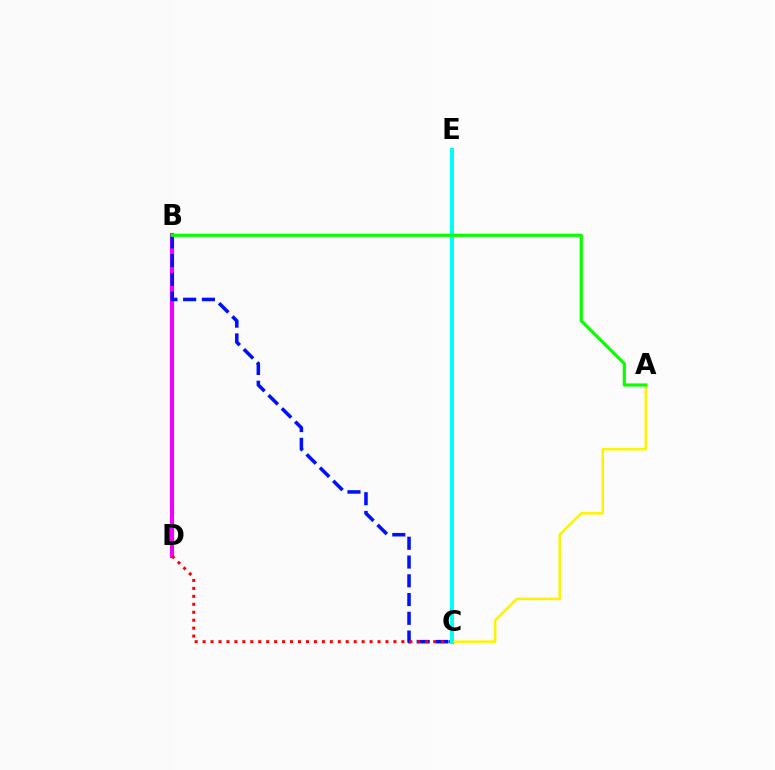{('B', 'D'): [{'color': '#ee00ff', 'line_style': 'solid', 'thickness': 2.98}], ('B', 'C'): [{'color': '#0010ff', 'line_style': 'dashed', 'thickness': 2.55}], ('A', 'C'): [{'color': '#fcf500', 'line_style': 'solid', 'thickness': 1.83}], ('C', 'D'): [{'color': '#ff0000', 'line_style': 'dotted', 'thickness': 2.16}], ('C', 'E'): [{'color': '#00fff6', 'line_style': 'solid', 'thickness': 2.88}], ('A', 'B'): [{'color': '#08ff00', 'line_style': 'solid', 'thickness': 2.29}]}